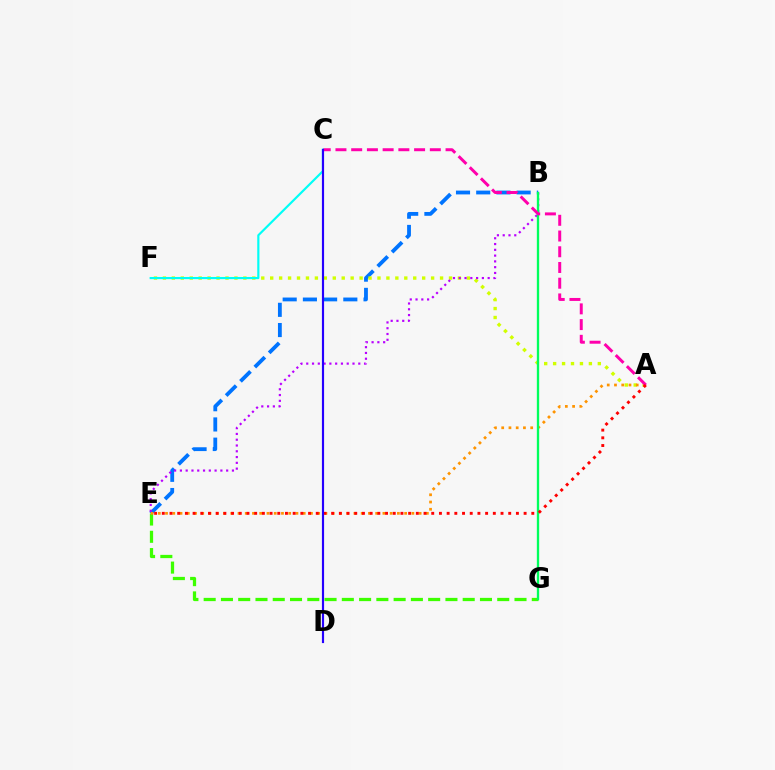{('E', 'G'): [{'color': '#3dff00', 'line_style': 'dashed', 'thickness': 2.35}], ('B', 'E'): [{'color': '#0074ff', 'line_style': 'dashed', 'thickness': 2.75}, {'color': '#b900ff', 'line_style': 'dotted', 'thickness': 1.57}], ('A', 'F'): [{'color': '#d1ff00', 'line_style': 'dotted', 'thickness': 2.43}], ('A', 'E'): [{'color': '#ff9400', 'line_style': 'dotted', 'thickness': 1.97}, {'color': '#ff0000', 'line_style': 'dotted', 'thickness': 2.09}], ('B', 'G'): [{'color': '#00ff5c', 'line_style': 'solid', 'thickness': 1.68}], ('A', 'C'): [{'color': '#ff00ac', 'line_style': 'dashed', 'thickness': 2.14}], ('C', 'F'): [{'color': '#00fff6', 'line_style': 'solid', 'thickness': 1.56}], ('C', 'D'): [{'color': '#2500ff', 'line_style': 'solid', 'thickness': 1.56}]}